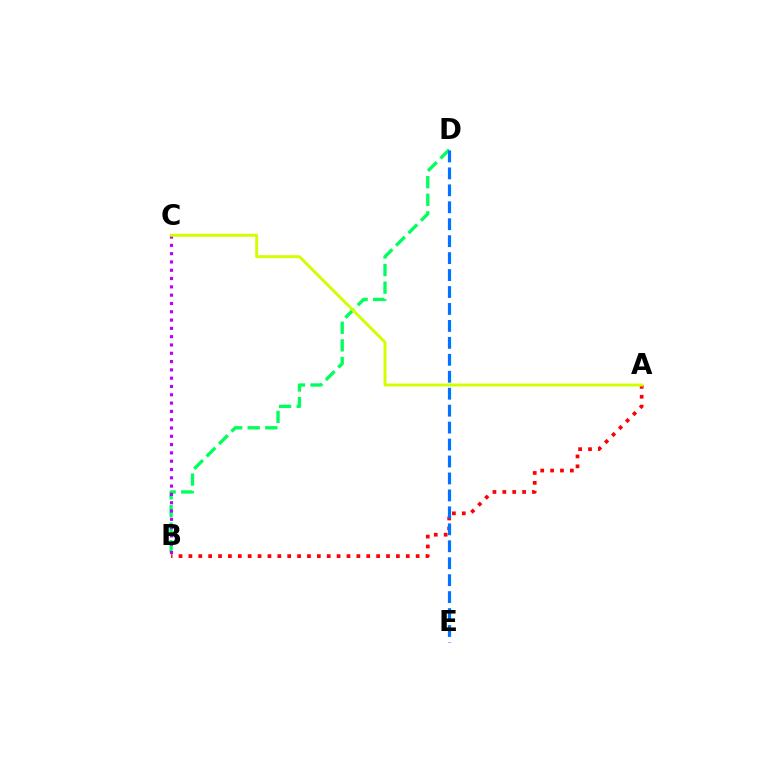{('A', 'B'): [{'color': '#ff0000', 'line_style': 'dotted', 'thickness': 2.68}], ('B', 'D'): [{'color': '#00ff5c', 'line_style': 'dashed', 'thickness': 2.39}], ('D', 'E'): [{'color': '#0074ff', 'line_style': 'dashed', 'thickness': 2.3}], ('B', 'C'): [{'color': '#b900ff', 'line_style': 'dotted', 'thickness': 2.26}], ('A', 'C'): [{'color': '#d1ff00', 'line_style': 'solid', 'thickness': 2.12}]}